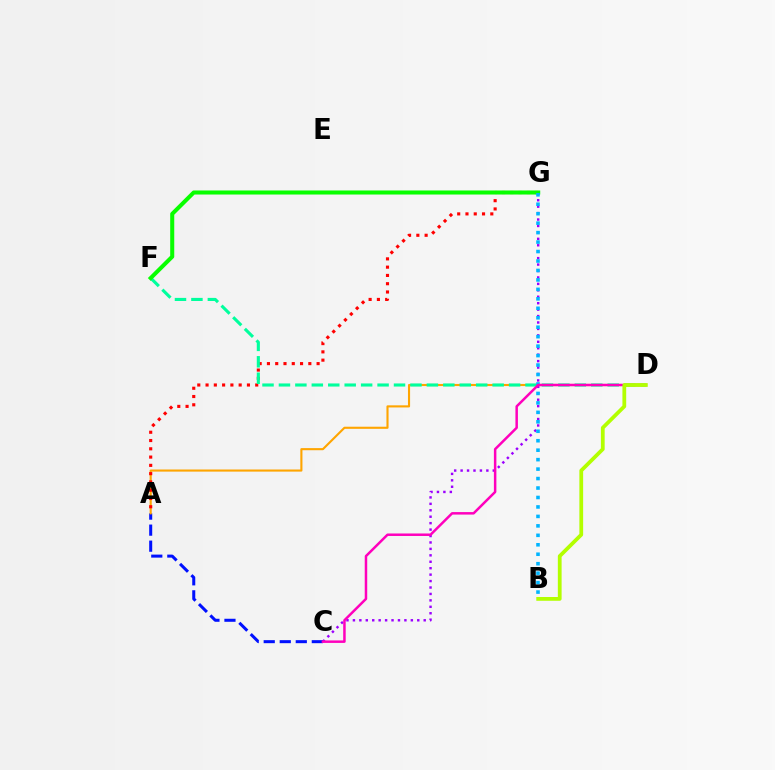{('C', 'G'): [{'color': '#9b00ff', 'line_style': 'dotted', 'thickness': 1.75}], ('A', 'C'): [{'color': '#0010ff', 'line_style': 'dashed', 'thickness': 2.18}], ('A', 'D'): [{'color': '#ffa500', 'line_style': 'solid', 'thickness': 1.52}], ('A', 'G'): [{'color': '#ff0000', 'line_style': 'dotted', 'thickness': 2.25}], ('D', 'F'): [{'color': '#00ff9d', 'line_style': 'dashed', 'thickness': 2.23}], ('F', 'G'): [{'color': '#08ff00', 'line_style': 'solid', 'thickness': 2.92}], ('B', 'G'): [{'color': '#00b5ff', 'line_style': 'dotted', 'thickness': 2.57}], ('C', 'D'): [{'color': '#ff00bd', 'line_style': 'solid', 'thickness': 1.79}], ('B', 'D'): [{'color': '#b3ff00', 'line_style': 'solid', 'thickness': 2.72}]}